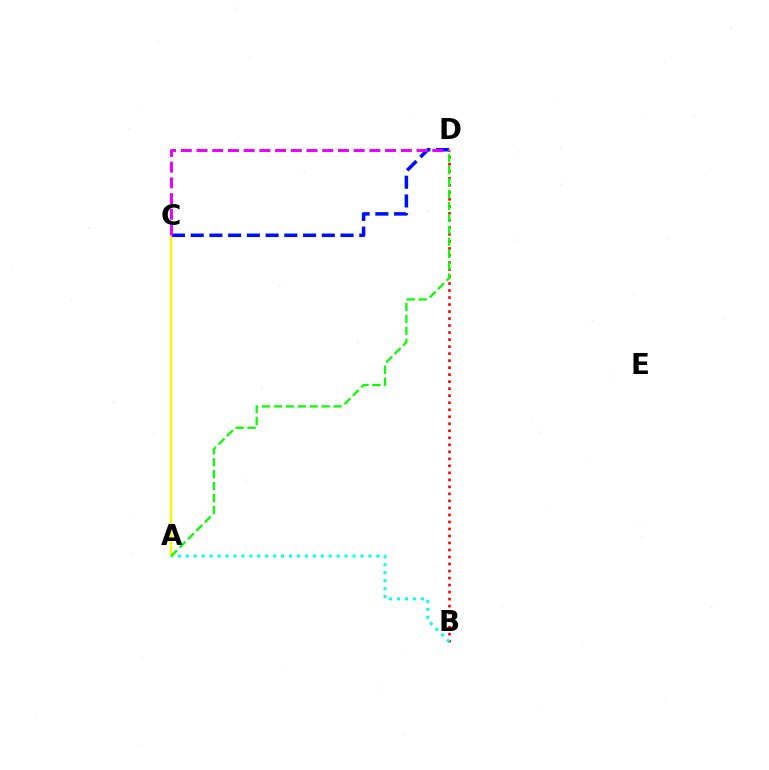{('A', 'C'): [{'color': '#fcf500', 'line_style': 'solid', 'thickness': 1.72}], ('C', 'D'): [{'color': '#0010ff', 'line_style': 'dashed', 'thickness': 2.55}, {'color': '#ee00ff', 'line_style': 'dashed', 'thickness': 2.14}], ('B', 'D'): [{'color': '#ff0000', 'line_style': 'dotted', 'thickness': 1.91}], ('A', 'B'): [{'color': '#00fff6', 'line_style': 'dotted', 'thickness': 2.16}], ('A', 'D'): [{'color': '#08ff00', 'line_style': 'dashed', 'thickness': 1.62}]}